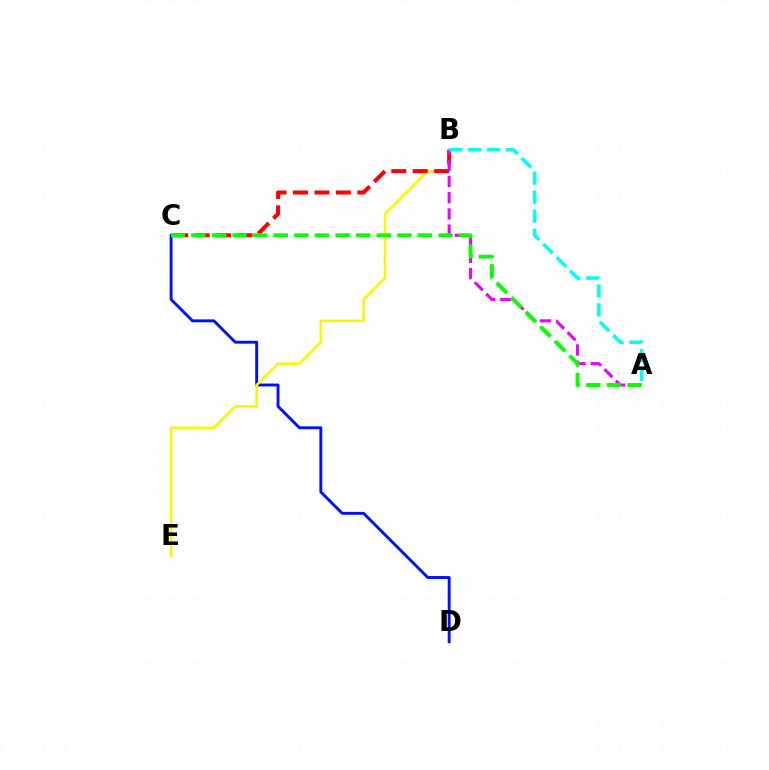{('C', 'D'): [{'color': '#0010ff', 'line_style': 'solid', 'thickness': 2.09}], ('B', 'E'): [{'color': '#fcf500', 'line_style': 'solid', 'thickness': 1.84}], ('B', 'C'): [{'color': '#ff0000', 'line_style': 'dashed', 'thickness': 2.91}], ('A', 'B'): [{'color': '#ee00ff', 'line_style': 'dashed', 'thickness': 2.2}, {'color': '#00fff6', 'line_style': 'dashed', 'thickness': 2.58}], ('A', 'C'): [{'color': '#08ff00', 'line_style': 'dashed', 'thickness': 2.8}]}